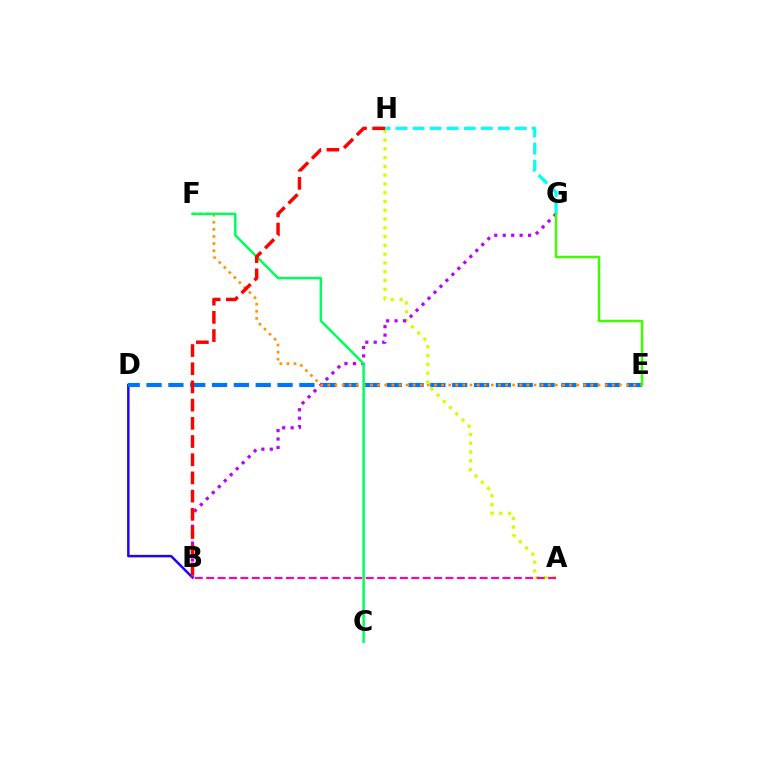{('G', 'H'): [{'color': '#00fff6', 'line_style': 'dashed', 'thickness': 2.32}], ('B', 'D'): [{'color': '#2500ff', 'line_style': 'solid', 'thickness': 1.79}], ('D', 'E'): [{'color': '#0074ff', 'line_style': 'dashed', 'thickness': 2.97}], ('A', 'H'): [{'color': '#d1ff00', 'line_style': 'dotted', 'thickness': 2.39}], ('A', 'B'): [{'color': '#ff00ac', 'line_style': 'dashed', 'thickness': 1.55}], ('B', 'G'): [{'color': '#b900ff', 'line_style': 'dotted', 'thickness': 2.3}], ('E', 'F'): [{'color': '#ff9400', 'line_style': 'dotted', 'thickness': 1.93}], ('C', 'F'): [{'color': '#00ff5c', 'line_style': 'solid', 'thickness': 1.8}], ('B', 'H'): [{'color': '#ff0000', 'line_style': 'dashed', 'thickness': 2.47}], ('E', 'G'): [{'color': '#3dff00', 'line_style': 'solid', 'thickness': 1.75}]}